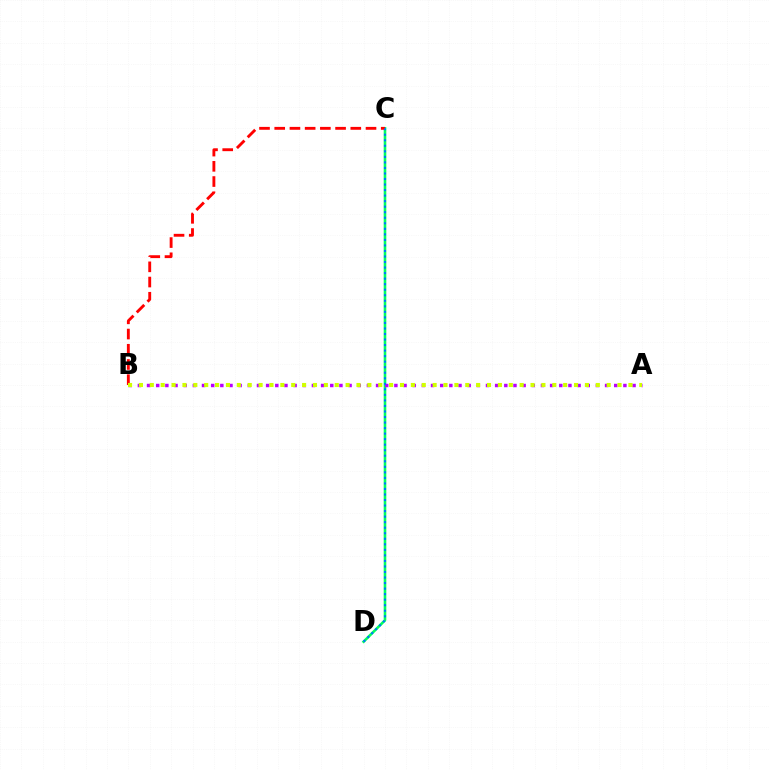{('C', 'D'): [{'color': '#00ff5c', 'line_style': 'solid', 'thickness': 1.88}, {'color': '#0074ff', 'line_style': 'dotted', 'thickness': 1.5}], ('A', 'B'): [{'color': '#b900ff', 'line_style': 'dotted', 'thickness': 2.49}, {'color': '#d1ff00', 'line_style': 'dotted', 'thickness': 2.96}], ('B', 'C'): [{'color': '#ff0000', 'line_style': 'dashed', 'thickness': 2.07}]}